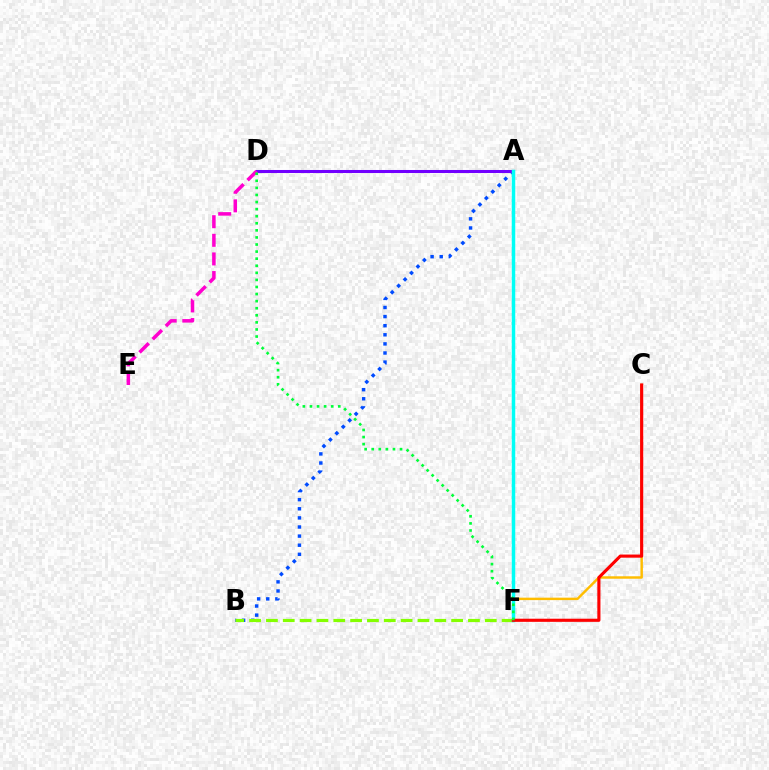{('C', 'F'): [{'color': '#ffbd00', 'line_style': 'solid', 'thickness': 1.76}, {'color': '#ff0000', 'line_style': 'solid', 'thickness': 2.25}], ('A', 'B'): [{'color': '#004bff', 'line_style': 'dotted', 'thickness': 2.47}], ('B', 'F'): [{'color': '#84ff00', 'line_style': 'dashed', 'thickness': 2.29}], ('A', 'D'): [{'color': '#7200ff', 'line_style': 'solid', 'thickness': 2.19}], ('D', 'E'): [{'color': '#ff00cf', 'line_style': 'dashed', 'thickness': 2.53}], ('A', 'F'): [{'color': '#00fff6', 'line_style': 'solid', 'thickness': 2.51}], ('D', 'F'): [{'color': '#00ff39', 'line_style': 'dotted', 'thickness': 1.92}]}